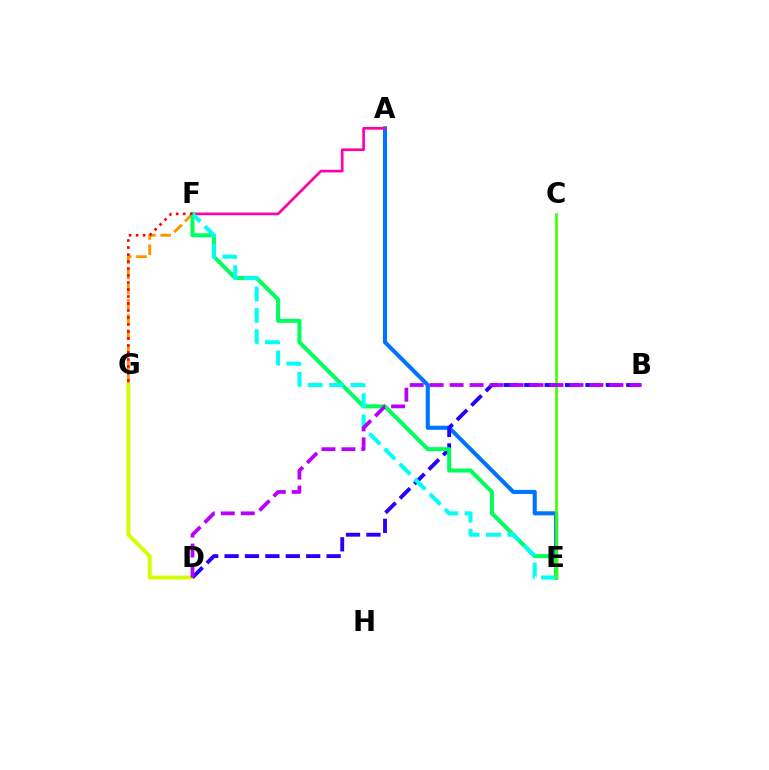{('A', 'E'): [{'color': '#0074ff', 'line_style': 'solid', 'thickness': 2.94}], ('A', 'F'): [{'color': '#ff00ac', 'line_style': 'solid', 'thickness': 1.92}], ('F', 'G'): [{'color': '#ff9400', 'line_style': 'dashed', 'thickness': 2.06}, {'color': '#ff0000', 'line_style': 'dotted', 'thickness': 1.9}], ('D', 'G'): [{'color': '#d1ff00', 'line_style': 'solid', 'thickness': 2.81}], ('B', 'D'): [{'color': '#2500ff', 'line_style': 'dashed', 'thickness': 2.77}, {'color': '#b900ff', 'line_style': 'dashed', 'thickness': 2.71}], ('E', 'F'): [{'color': '#00ff5c', 'line_style': 'solid', 'thickness': 2.9}, {'color': '#00fff6', 'line_style': 'dashed', 'thickness': 2.9}], ('C', 'E'): [{'color': '#3dff00', 'line_style': 'solid', 'thickness': 1.91}]}